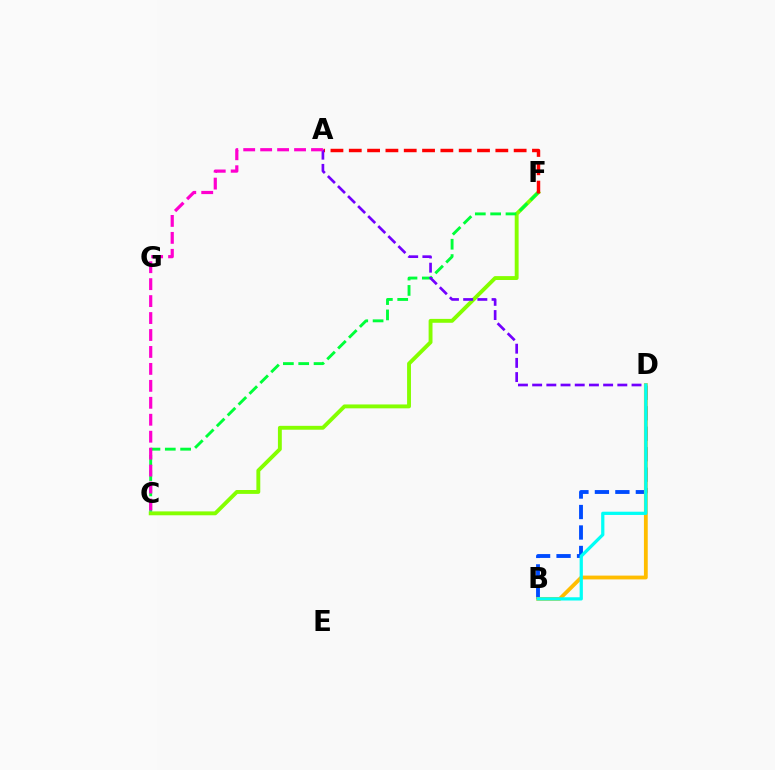{('C', 'F'): [{'color': '#84ff00', 'line_style': 'solid', 'thickness': 2.8}, {'color': '#00ff39', 'line_style': 'dashed', 'thickness': 2.08}], ('A', 'F'): [{'color': '#ff0000', 'line_style': 'dashed', 'thickness': 2.49}], ('B', 'D'): [{'color': '#004bff', 'line_style': 'dashed', 'thickness': 2.78}, {'color': '#ffbd00', 'line_style': 'solid', 'thickness': 2.74}, {'color': '#00fff6', 'line_style': 'solid', 'thickness': 2.33}], ('A', 'D'): [{'color': '#7200ff', 'line_style': 'dashed', 'thickness': 1.93}], ('A', 'C'): [{'color': '#ff00cf', 'line_style': 'dashed', 'thickness': 2.3}]}